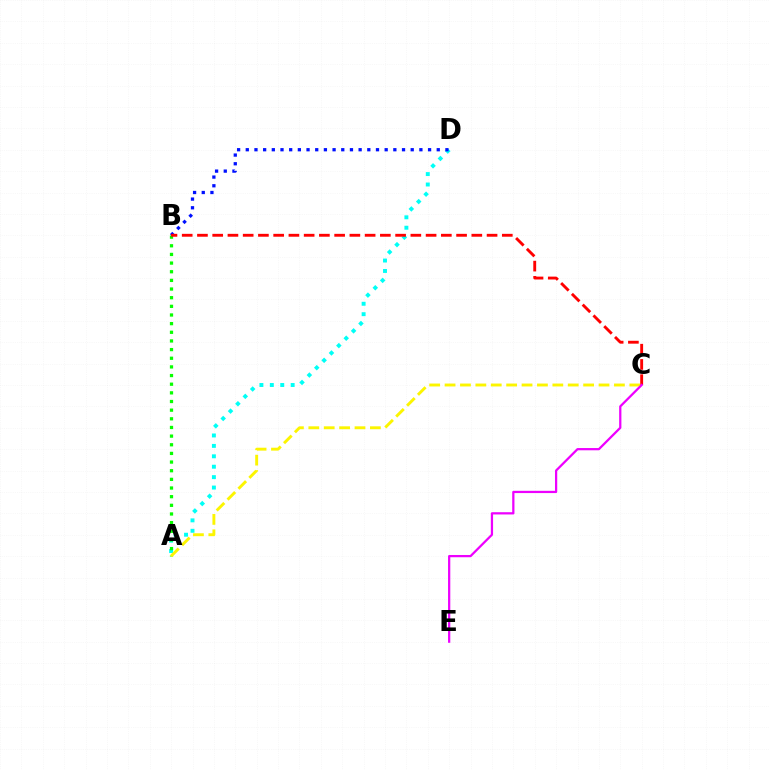{('A', 'D'): [{'color': '#00fff6', 'line_style': 'dotted', 'thickness': 2.83}], ('B', 'D'): [{'color': '#0010ff', 'line_style': 'dotted', 'thickness': 2.36}], ('A', 'B'): [{'color': '#08ff00', 'line_style': 'dotted', 'thickness': 2.35}], ('B', 'C'): [{'color': '#ff0000', 'line_style': 'dashed', 'thickness': 2.07}], ('A', 'C'): [{'color': '#fcf500', 'line_style': 'dashed', 'thickness': 2.09}], ('C', 'E'): [{'color': '#ee00ff', 'line_style': 'solid', 'thickness': 1.62}]}